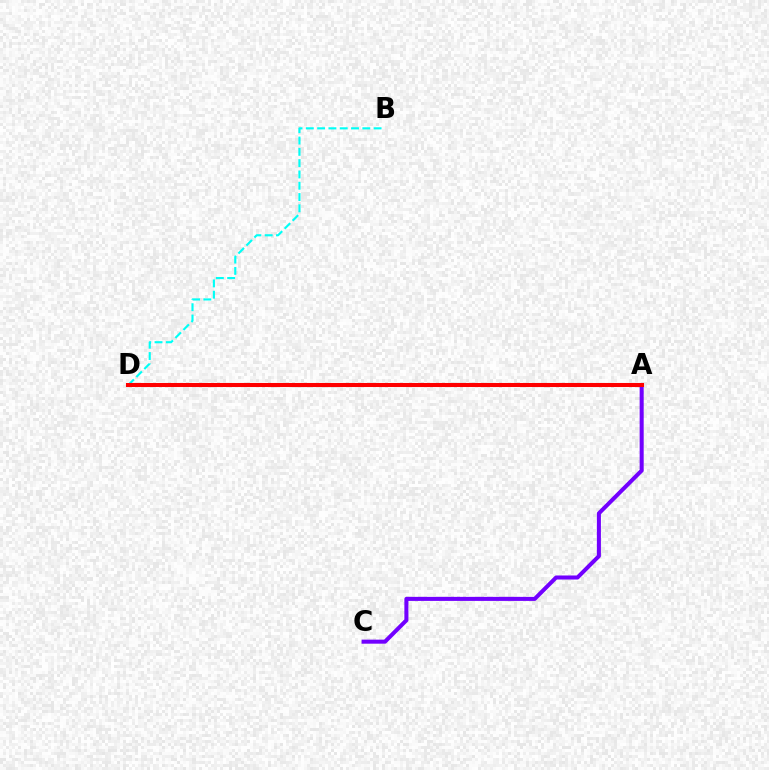{('A', 'C'): [{'color': '#7200ff', 'line_style': 'solid', 'thickness': 2.91}], ('A', 'D'): [{'color': '#84ff00', 'line_style': 'solid', 'thickness': 1.59}, {'color': '#ff0000', 'line_style': 'solid', 'thickness': 2.92}], ('B', 'D'): [{'color': '#00fff6', 'line_style': 'dashed', 'thickness': 1.53}]}